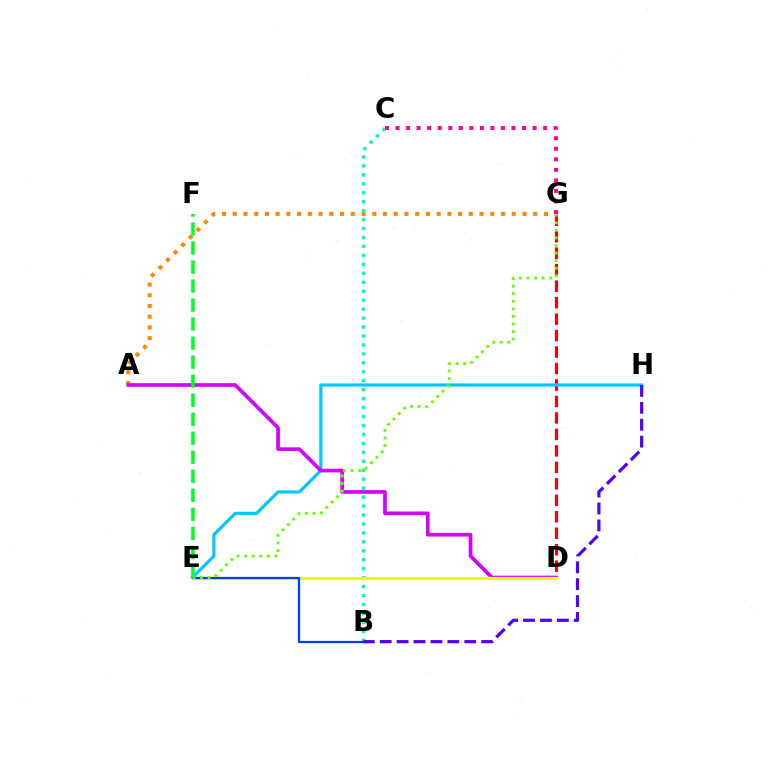{('A', 'G'): [{'color': '#ff8800', 'line_style': 'dotted', 'thickness': 2.92}], ('D', 'G'): [{'color': '#ff0000', 'line_style': 'dashed', 'thickness': 2.24}], ('B', 'C'): [{'color': '#00ffaf', 'line_style': 'dotted', 'thickness': 2.43}], ('E', 'H'): [{'color': '#00c7ff', 'line_style': 'solid', 'thickness': 2.27}], ('A', 'D'): [{'color': '#d600ff', 'line_style': 'solid', 'thickness': 2.65}], ('C', 'G'): [{'color': '#ff00a0', 'line_style': 'dotted', 'thickness': 2.86}], ('D', 'E'): [{'color': '#eeff00', 'line_style': 'solid', 'thickness': 2.32}], ('B', 'E'): [{'color': '#003fff', 'line_style': 'solid', 'thickness': 1.61}], ('B', 'H'): [{'color': '#4f00ff', 'line_style': 'dashed', 'thickness': 2.3}], ('E', 'G'): [{'color': '#66ff00', 'line_style': 'dotted', 'thickness': 2.06}], ('E', 'F'): [{'color': '#00ff27', 'line_style': 'dashed', 'thickness': 2.58}]}